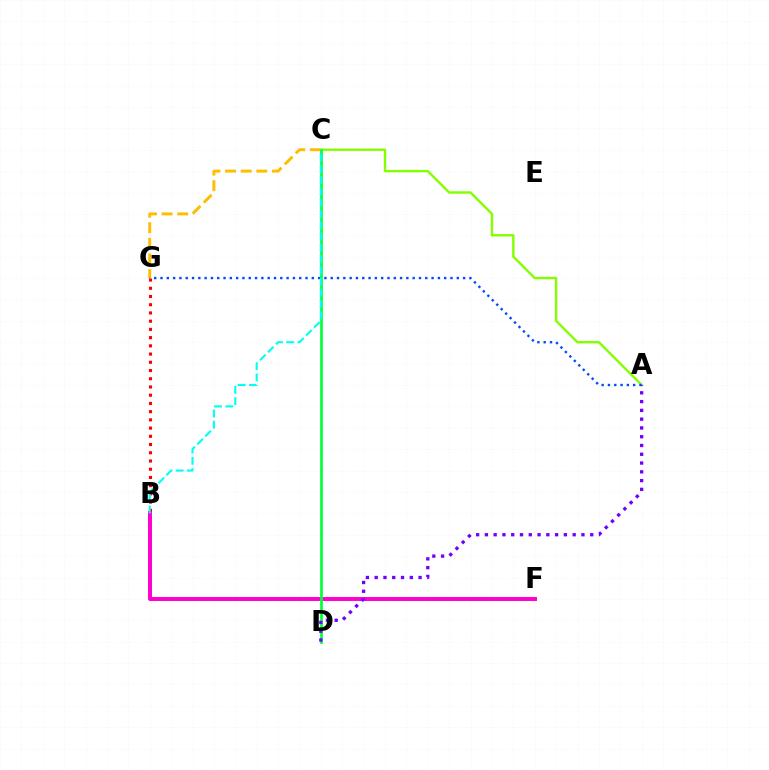{('B', 'F'): [{'color': '#ff00cf', 'line_style': 'solid', 'thickness': 2.85}], ('A', 'C'): [{'color': '#84ff00', 'line_style': 'solid', 'thickness': 1.72}], ('B', 'G'): [{'color': '#ff0000', 'line_style': 'dotted', 'thickness': 2.23}], ('C', 'G'): [{'color': '#ffbd00', 'line_style': 'dashed', 'thickness': 2.12}], ('C', 'D'): [{'color': '#00ff39', 'line_style': 'solid', 'thickness': 1.95}], ('A', 'G'): [{'color': '#004bff', 'line_style': 'dotted', 'thickness': 1.71}], ('A', 'D'): [{'color': '#7200ff', 'line_style': 'dotted', 'thickness': 2.39}], ('B', 'C'): [{'color': '#00fff6', 'line_style': 'dashed', 'thickness': 1.53}]}